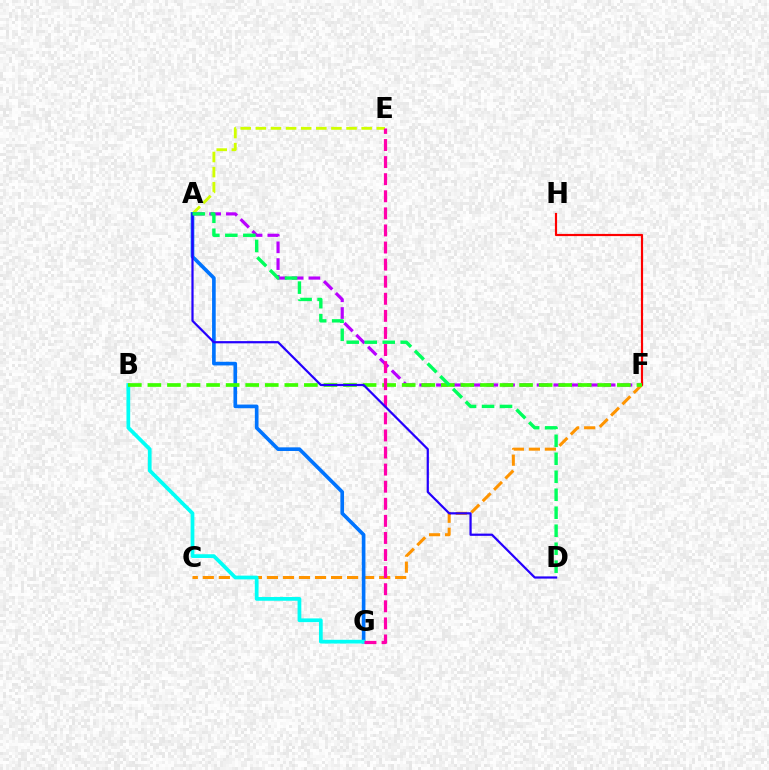{('A', 'E'): [{'color': '#d1ff00', 'line_style': 'dashed', 'thickness': 2.05}], ('F', 'H'): [{'color': '#ff0000', 'line_style': 'solid', 'thickness': 1.57}], ('A', 'F'): [{'color': '#b900ff', 'line_style': 'dashed', 'thickness': 2.28}], ('C', 'F'): [{'color': '#ff9400', 'line_style': 'dashed', 'thickness': 2.18}], ('A', 'G'): [{'color': '#0074ff', 'line_style': 'solid', 'thickness': 2.62}], ('B', 'G'): [{'color': '#00fff6', 'line_style': 'solid', 'thickness': 2.69}], ('B', 'F'): [{'color': '#3dff00', 'line_style': 'dashed', 'thickness': 2.66}], ('E', 'G'): [{'color': '#ff00ac', 'line_style': 'dashed', 'thickness': 2.32}], ('A', 'D'): [{'color': '#2500ff', 'line_style': 'solid', 'thickness': 1.6}, {'color': '#00ff5c', 'line_style': 'dashed', 'thickness': 2.44}]}